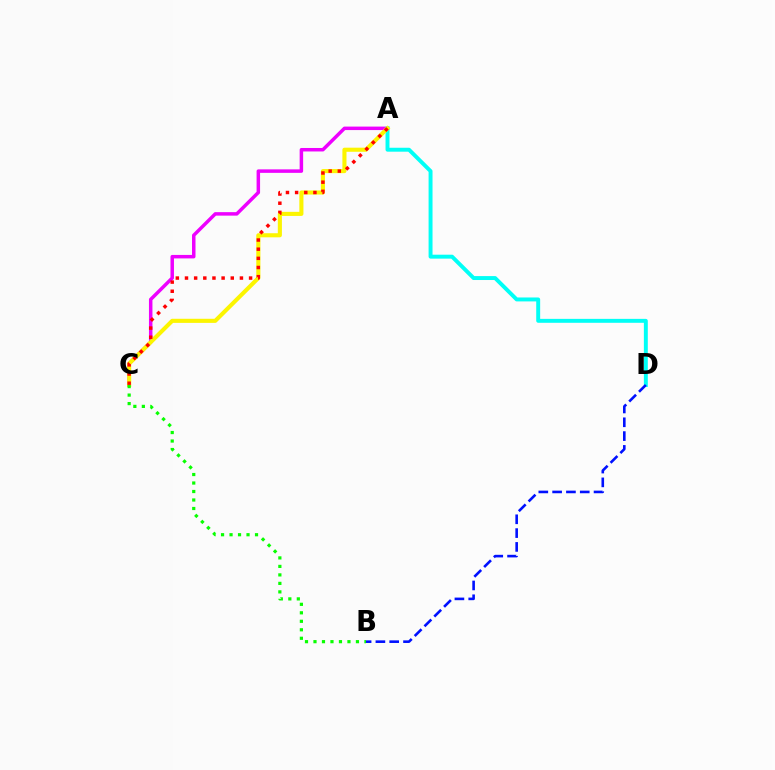{('A', 'C'): [{'color': '#ee00ff', 'line_style': 'solid', 'thickness': 2.51}, {'color': '#fcf500', 'line_style': 'solid', 'thickness': 2.95}, {'color': '#ff0000', 'line_style': 'dotted', 'thickness': 2.49}], ('A', 'D'): [{'color': '#00fff6', 'line_style': 'solid', 'thickness': 2.83}], ('B', 'C'): [{'color': '#08ff00', 'line_style': 'dotted', 'thickness': 2.31}], ('B', 'D'): [{'color': '#0010ff', 'line_style': 'dashed', 'thickness': 1.88}]}